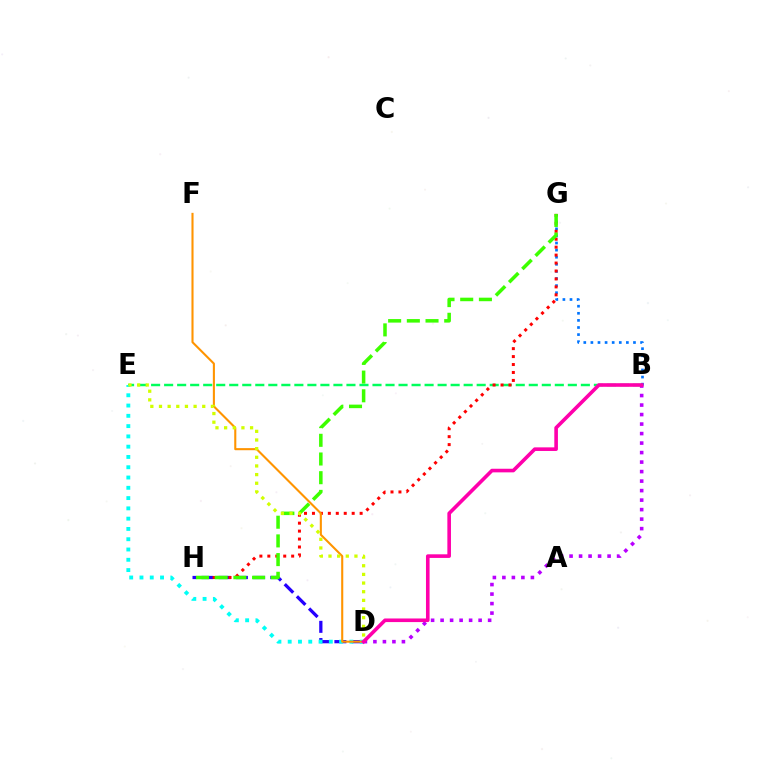{('B', 'E'): [{'color': '#00ff5c', 'line_style': 'dashed', 'thickness': 1.77}], ('B', 'G'): [{'color': '#0074ff', 'line_style': 'dotted', 'thickness': 1.93}], ('B', 'D'): [{'color': '#b900ff', 'line_style': 'dotted', 'thickness': 2.58}, {'color': '#ff00ac', 'line_style': 'solid', 'thickness': 2.6}], ('D', 'H'): [{'color': '#2500ff', 'line_style': 'dashed', 'thickness': 2.34}], ('D', 'E'): [{'color': '#00fff6', 'line_style': 'dotted', 'thickness': 2.79}, {'color': '#d1ff00', 'line_style': 'dotted', 'thickness': 2.35}], ('G', 'H'): [{'color': '#ff0000', 'line_style': 'dotted', 'thickness': 2.16}, {'color': '#3dff00', 'line_style': 'dashed', 'thickness': 2.54}], ('D', 'F'): [{'color': '#ff9400', 'line_style': 'solid', 'thickness': 1.51}]}